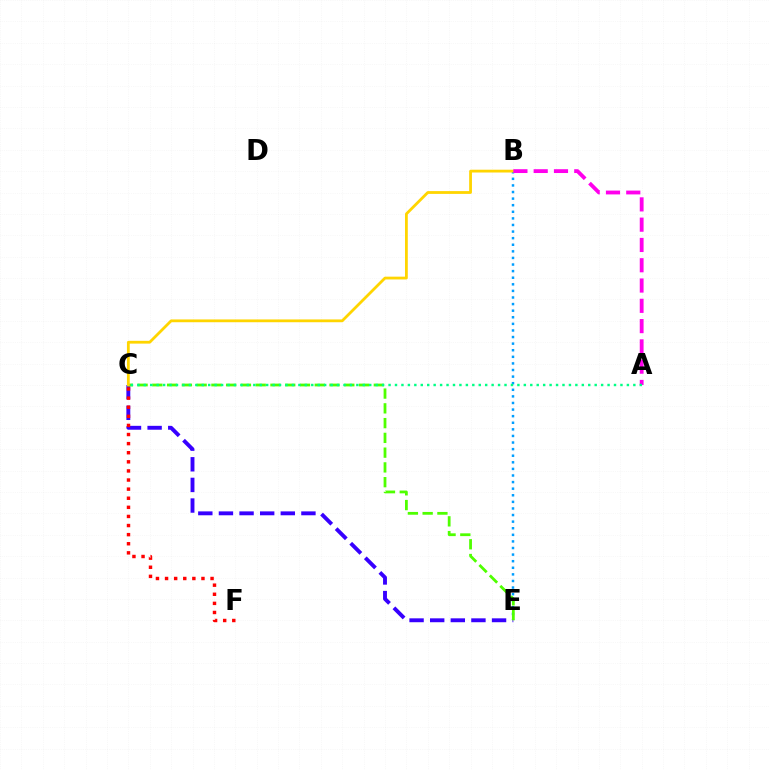{('C', 'E'): [{'color': '#3700ff', 'line_style': 'dashed', 'thickness': 2.8}, {'color': '#4fff00', 'line_style': 'dashed', 'thickness': 2.01}], ('B', 'E'): [{'color': '#009eff', 'line_style': 'dotted', 'thickness': 1.79}], ('C', 'F'): [{'color': '#ff0000', 'line_style': 'dotted', 'thickness': 2.47}], ('B', 'C'): [{'color': '#ffd500', 'line_style': 'solid', 'thickness': 2.01}], ('A', 'B'): [{'color': '#ff00ed', 'line_style': 'dashed', 'thickness': 2.76}], ('A', 'C'): [{'color': '#00ff86', 'line_style': 'dotted', 'thickness': 1.75}]}